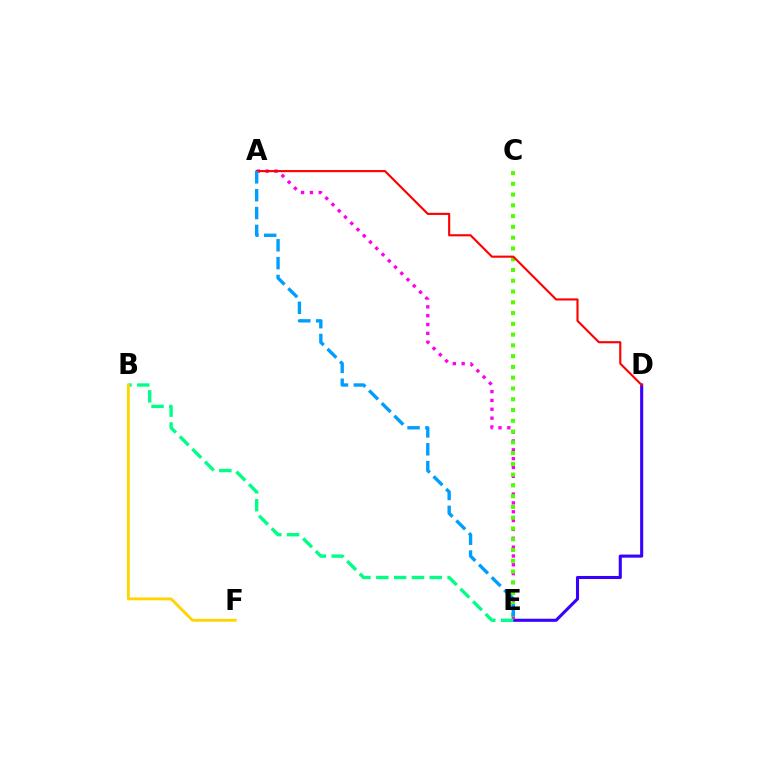{('D', 'E'): [{'color': '#3700ff', 'line_style': 'solid', 'thickness': 2.21}], ('A', 'E'): [{'color': '#ff00ed', 'line_style': 'dotted', 'thickness': 2.4}, {'color': '#009eff', 'line_style': 'dashed', 'thickness': 2.43}], ('B', 'E'): [{'color': '#00ff86', 'line_style': 'dashed', 'thickness': 2.42}], ('C', 'E'): [{'color': '#4fff00', 'line_style': 'dotted', 'thickness': 2.93}], ('A', 'D'): [{'color': '#ff0000', 'line_style': 'solid', 'thickness': 1.53}], ('B', 'F'): [{'color': '#ffd500', 'line_style': 'solid', 'thickness': 2.06}]}